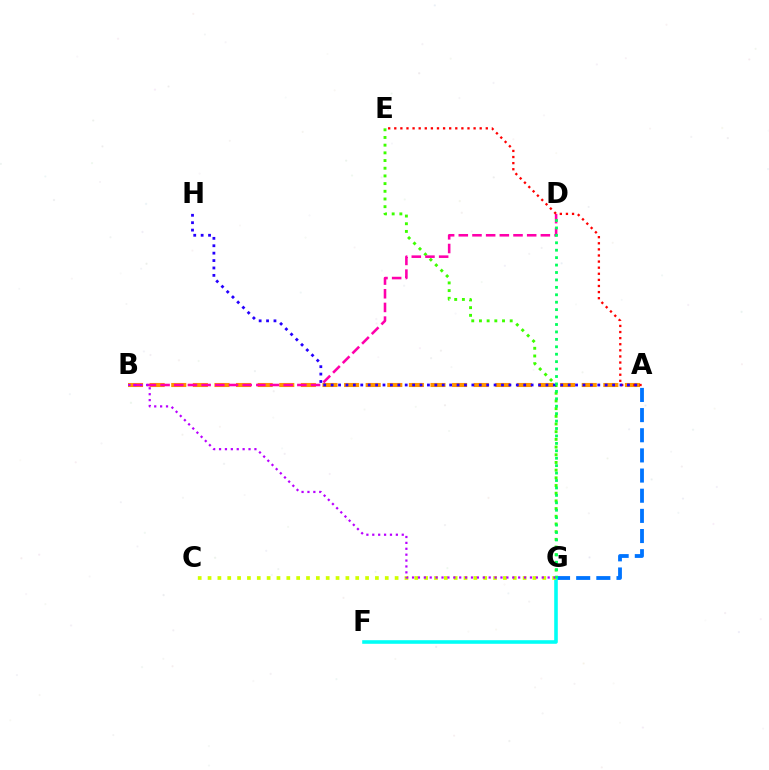{('A', 'B'): [{'color': '#ff9400', 'line_style': 'dashed', 'thickness': 2.93}], ('A', 'G'): [{'color': '#0074ff', 'line_style': 'dashed', 'thickness': 2.74}], ('E', 'G'): [{'color': '#3dff00', 'line_style': 'dotted', 'thickness': 2.09}], ('F', 'G'): [{'color': '#00fff6', 'line_style': 'solid', 'thickness': 2.58}], ('B', 'D'): [{'color': '#ff00ac', 'line_style': 'dashed', 'thickness': 1.86}], ('A', 'E'): [{'color': '#ff0000', 'line_style': 'dotted', 'thickness': 1.66}], ('C', 'G'): [{'color': '#d1ff00', 'line_style': 'dotted', 'thickness': 2.68}], ('A', 'H'): [{'color': '#2500ff', 'line_style': 'dotted', 'thickness': 2.01}], ('B', 'G'): [{'color': '#b900ff', 'line_style': 'dotted', 'thickness': 1.6}], ('D', 'G'): [{'color': '#00ff5c', 'line_style': 'dotted', 'thickness': 2.02}]}